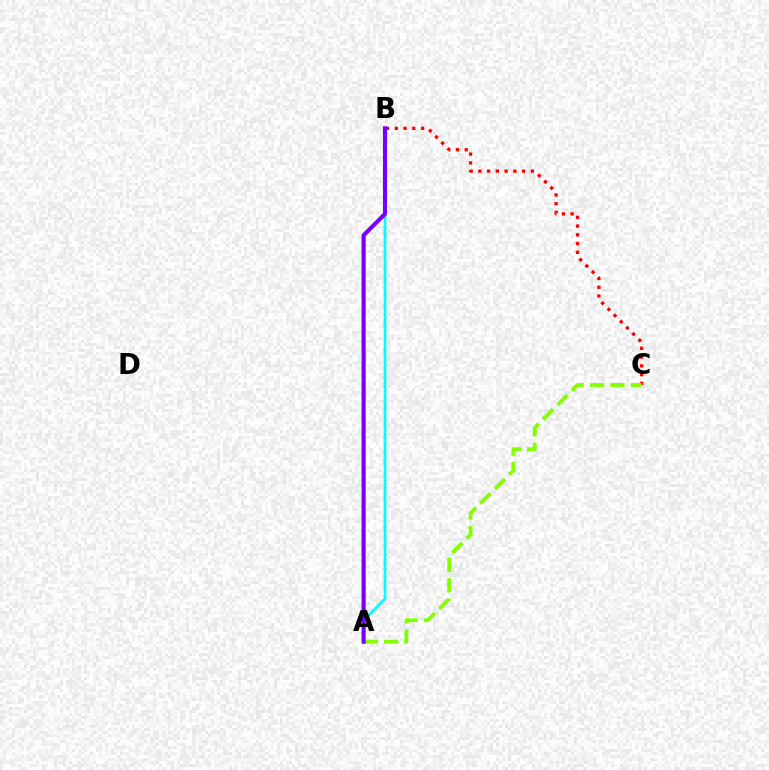{('A', 'B'): [{'color': '#00fff6', 'line_style': 'solid', 'thickness': 1.97}, {'color': '#7200ff', 'line_style': 'solid', 'thickness': 2.95}], ('B', 'C'): [{'color': '#ff0000', 'line_style': 'dotted', 'thickness': 2.38}], ('A', 'C'): [{'color': '#84ff00', 'line_style': 'dashed', 'thickness': 2.77}]}